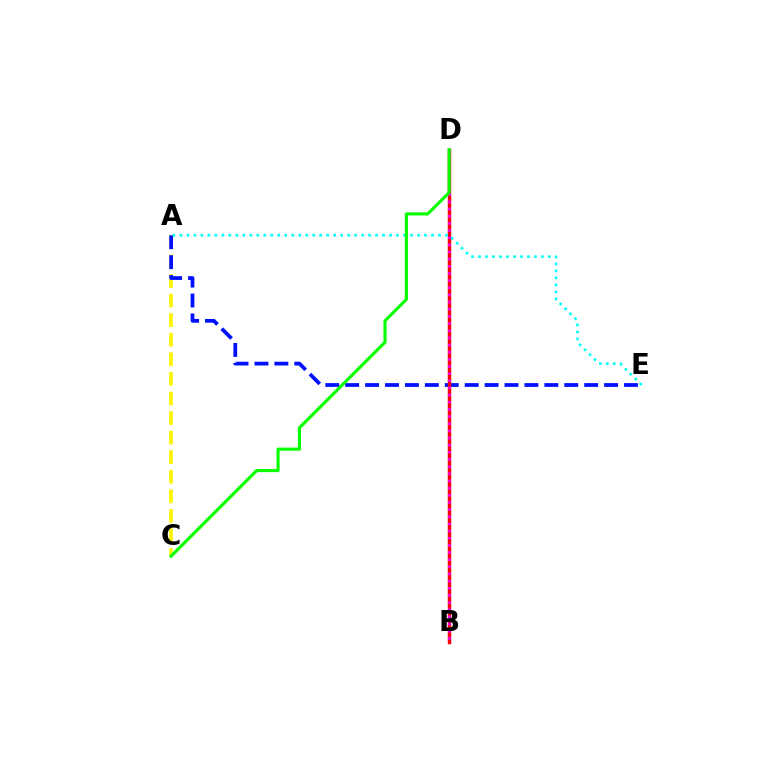{('A', 'C'): [{'color': '#fcf500', 'line_style': 'dashed', 'thickness': 2.66}], ('A', 'E'): [{'color': '#0010ff', 'line_style': 'dashed', 'thickness': 2.71}, {'color': '#00fff6', 'line_style': 'dotted', 'thickness': 1.9}], ('B', 'D'): [{'color': '#ff0000', 'line_style': 'solid', 'thickness': 2.48}, {'color': '#ee00ff', 'line_style': 'dotted', 'thickness': 1.94}], ('C', 'D'): [{'color': '#08ff00', 'line_style': 'solid', 'thickness': 2.25}]}